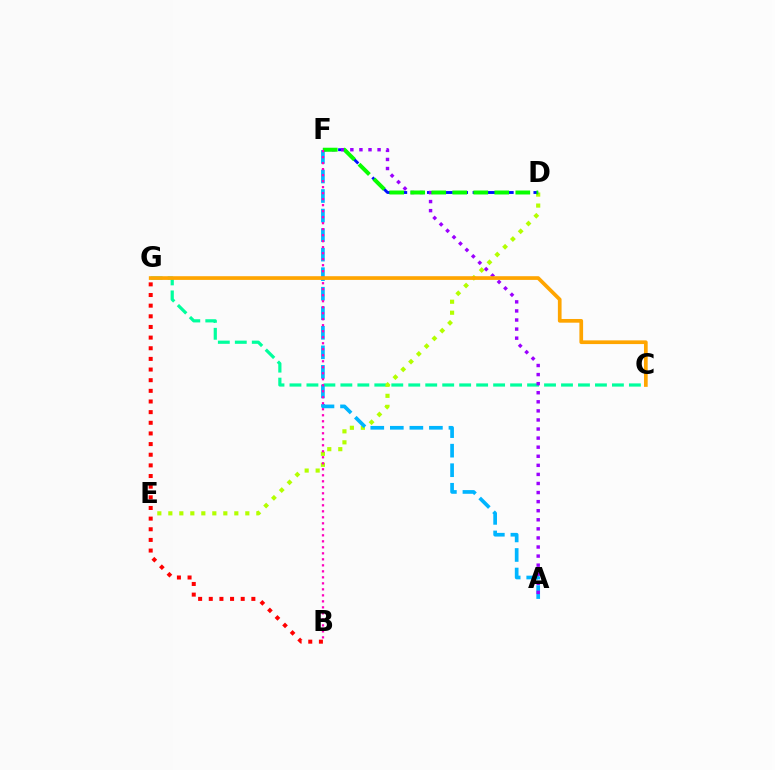{('C', 'G'): [{'color': '#00ff9d', 'line_style': 'dashed', 'thickness': 2.31}, {'color': '#ffa500', 'line_style': 'solid', 'thickness': 2.66}], ('B', 'G'): [{'color': '#ff0000', 'line_style': 'dotted', 'thickness': 2.89}], ('D', 'E'): [{'color': '#b3ff00', 'line_style': 'dotted', 'thickness': 2.99}], ('D', 'F'): [{'color': '#0010ff', 'line_style': 'dashed', 'thickness': 2.07}, {'color': '#08ff00', 'line_style': 'dashed', 'thickness': 2.86}], ('A', 'F'): [{'color': '#00b5ff', 'line_style': 'dashed', 'thickness': 2.65}, {'color': '#9b00ff', 'line_style': 'dotted', 'thickness': 2.47}], ('B', 'F'): [{'color': '#ff00bd', 'line_style': 'dotted', 'thickness': 1.63}]}